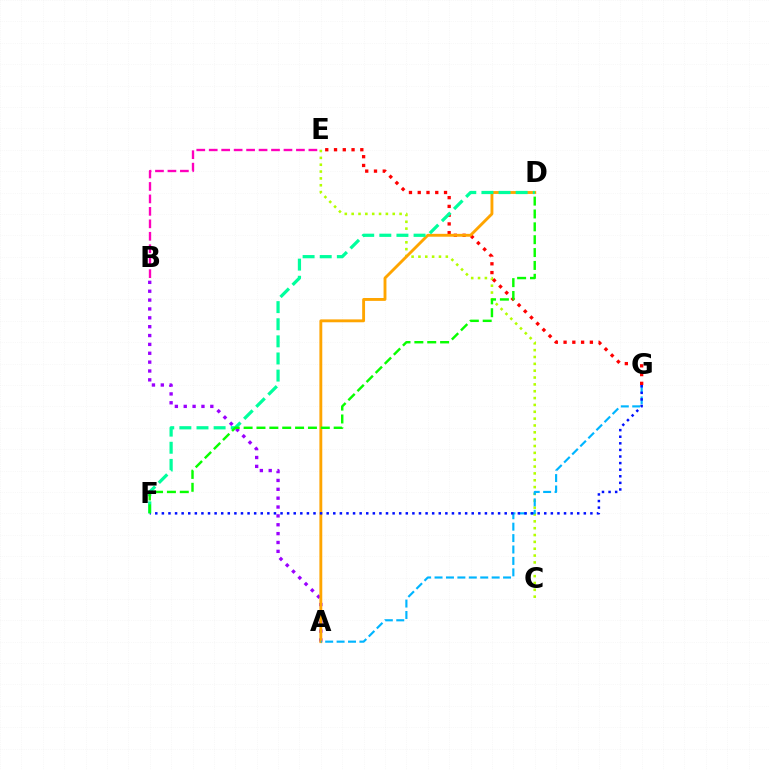{('C', 'E'): [{'color': '#b3ff00', 'line_style': 'dotted', 'thickness': 1.86}], ('E', 'G'): [{'color': '#ff0000', 'line_style': 'dotted', 'thickness': 2.38}], ('A', 'B'): [{'color': '#9b00ff', 'line_style': 'dotted', 'thickness': 2.41}], ('A', 'D'): [{'color': '#ffa500', 'line_style': 'solid', 'thickness': 2.07}], ('A', 'G'): [{'color': '#00b5ff', 'line_style': 'dashed', 'thickness': 1.55}], ('F', 'G'): [{'color': '#0010ff', 'line_style': 'dotted', 'thickness': 1.79}], ('B', 'E'): [{'color': '#ff00bd', 'line_style': 'dashed', 'thickness': 1.69}], ('D', 'F'): [{'color': '#00ff9d', 'line_style': 'dashed', 'thickness': 2.33}, {'color': '#08ff00', 'line_style': 'dashed', 'thickness': 1.75}]}